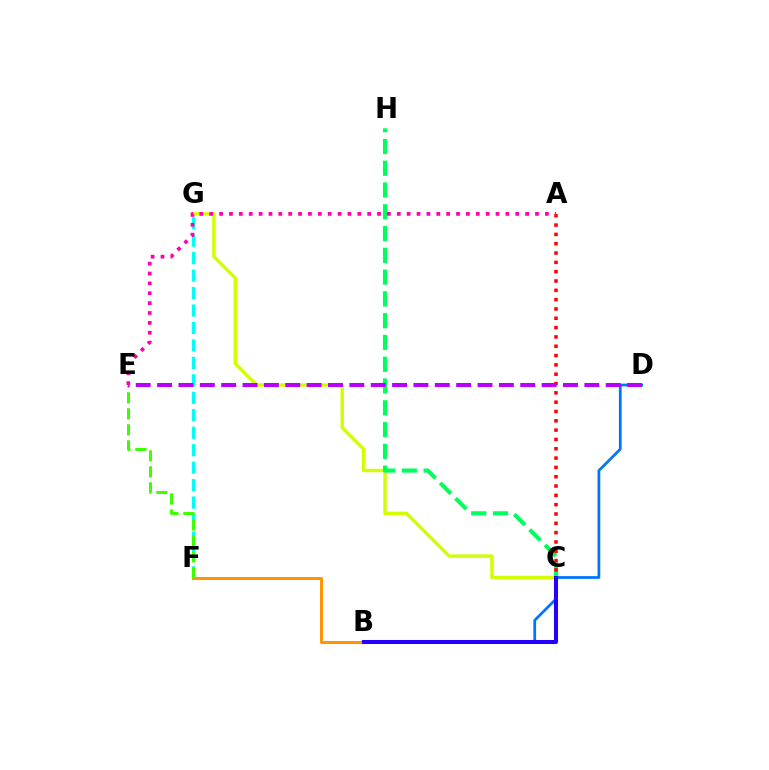{('C', 'G'): [{'color': '#d1ff00', 'line_style': 'solid', 'thickness': 2.45}], ('F', 'G'): [{'color': '#00fff6', 'line_style': 'dashed', 'thickness': 2.37}], ('B', 'F'): [{'color': '#ff9400', 'line_style': 'solid', 'thickness': 2.13}], ('E', 'F'): [{'color': '#3dff00', 'line_style': 'dashed', 'thickness': 2.17}], ('C', 'H'): [{'color': '#00ff5c', 'line_style': 'dashed', 'thickness': 2.96}], ('B', 'D'): [{'color': '#0074ff', 'line_style': 'solid', 'thickness': 1.98}], ('B', 'C'): [{'color': '#2500ff', 'line_style': 'solid', 'thickness': 2.91}], ('A', 'C'): [{'color': '#ff0000', 'line_style': 'dotted', 'thickness': 2.53}], ('D', 'E'): [{'color': '#b900ff', 'line_style': 'dashed', 'thickness': 2.9}], ('A', 'E'): [{'color': '#ff00ac', 'line_style': 'dotted', 'thickness': 2.68}]}